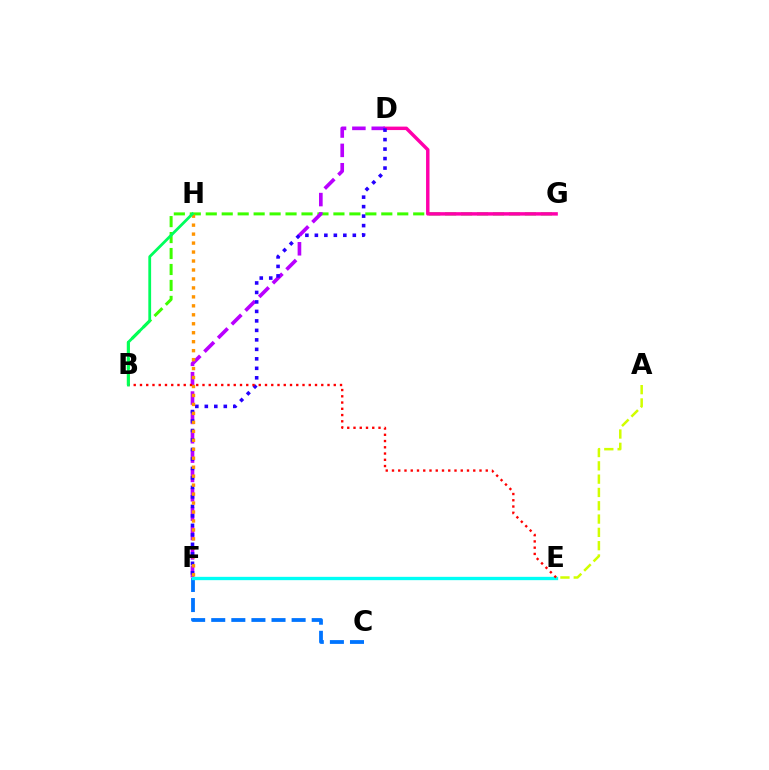{('B', 'G'): [{'color': '#3dff00', 'line_style': 'dashed', 'thickness': 2.17}], ('D', 'G'): [{'color': '#ff00ac', 'line_style': 'solid', 'thickness': 2.49}], ('D', 'F'): [{'color': '#b900ff', 'line_style': 'dashed', 'thickness': 2.63}, {'color': '#2500ff', 'line_style': 'dotted', 'thickness': 2.58}], ('C', 'F'): [{'color': '#0074ff', 'line_style': 'dashed', 'thickness': 2.73}], ('E', 'F'): [{'color': '#00fff6', 'line_style': 'solid', 'thickness': 2.4}], ('F', 'H'): [{'color': '#ff9400', 'line_style': 'dotted', 'thickness': 2.44}], ('B', 'E'): [{'color': '#ff0000', 'line_style': 'dotted', 'thickness': 1.7}], ('B', 'H'): [{'color': '#00ff5c', 'line_style': 'solid', 'thickness': 2.01}], ('A', 'E'): [{'color': '#d1ff00', 'line_style': 'dashed', 'thickness': 1.81}]}